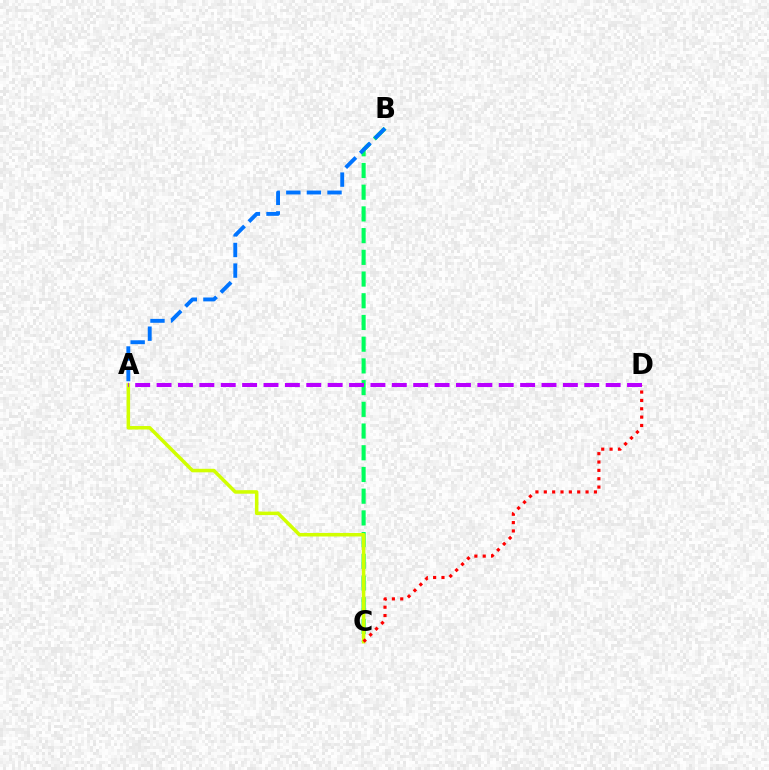{('B', 'C'): [{'color': '#00ff5c', 'line_style': 'dashed', 'thickness': 2.95}], ('A', 'B'): [{'color': '#0074ff', 'line_style': 'dashed', 'thickness': 2.8}], ('A', 'C'): [{'color': '#d1ff00', 'line_style': 'solid', 'thickness': 2.53}], ('C', 'D'): [{'color': '#ff0000', 'line_style': 'dotted', 'thickness': 2.27}], ('A', 'D'): [{'color': '#b900ff', 'line_style': 'dashed', 'thickness': 2.91}]}